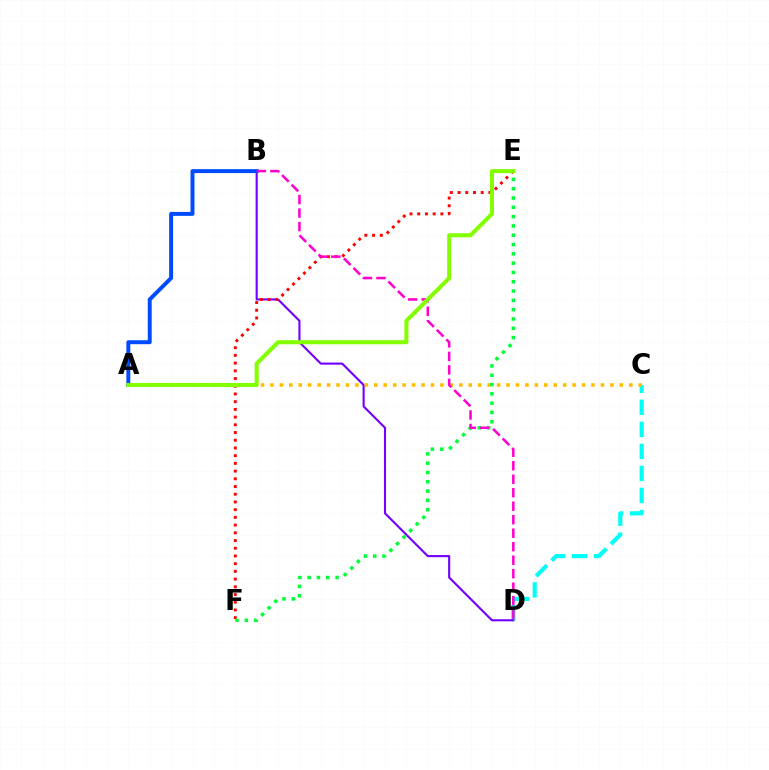{('C', 'D'): [{'color': '#00fff6', 'line_style': 'dashed', 'thickness': 2.99}], ('B', 'D'): [{'color': '#7200ff', 'line_style': 'solid', 'thickness': 1.52}, {'color': '#ff00cf', 'line_style': 'dashed', 'thickness': 1.83}], ('A', 'B'): [{'color': '#004bff', 'line_style': 'solid', 'thickness': 2.85}], ('E', 'F'): [{'color': '#ff0000', 'line_style': 'dotted', 'thickness': 2.1}, {'color': '#00ff39', 'line_style': 'dotted', 'thickness': 2.53}], ('A', 'C'): [{'color': '#ffbd00', 'line_style': 'dotted', 'thickness': 2.57}], ('A', 'E'): [{'color': '#84ff00', 'line_style': 'solid', 'thickness': 2.92}]}